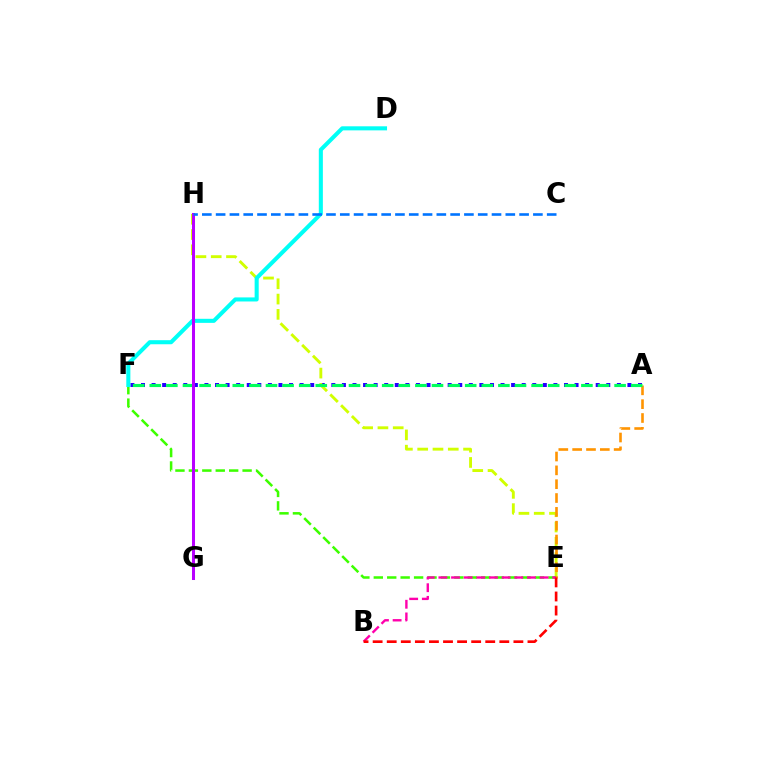{('A', 'F'): [{'color': '#2500ff', 'line_style': 'dotted', 'thickness': 2.87}, {'color': '#00ff5c', 'line_style': 'dashed', 'thickness': 2.26}], ('E', 'H'): [{'color': '#d1ff00', 'line_style': 'dashed', 'thickness': 2.08}], ('A', 'E'): [{'color': '#ff9400', 'line_style': 'dashed', 'thickness': 1.88}], ('E', 'F'): [{'color': '#3dff00', 'line_style': 'dashed', 'thickness': 1.82}], ('D', 'F'): [{'color': '#00fff6', 'line_style': 'solid', 'thickness': 2.93}], ('B', 'E'): [{'color': '#ff00ac', 'line_style': 'dashed', 'thickness': 1.72}, {'color': '#ff0000', 'line_style': 'dashed', 'thickness': 1.91}], ('G', 'H'): [{'color': '#b900ff', 'line_style': 'solid', 'thickness': 2.18}], ('C', 'H'): [{'color': '#0074ff', 'line_style': 'dashed', 'thickness': 1.87}]}